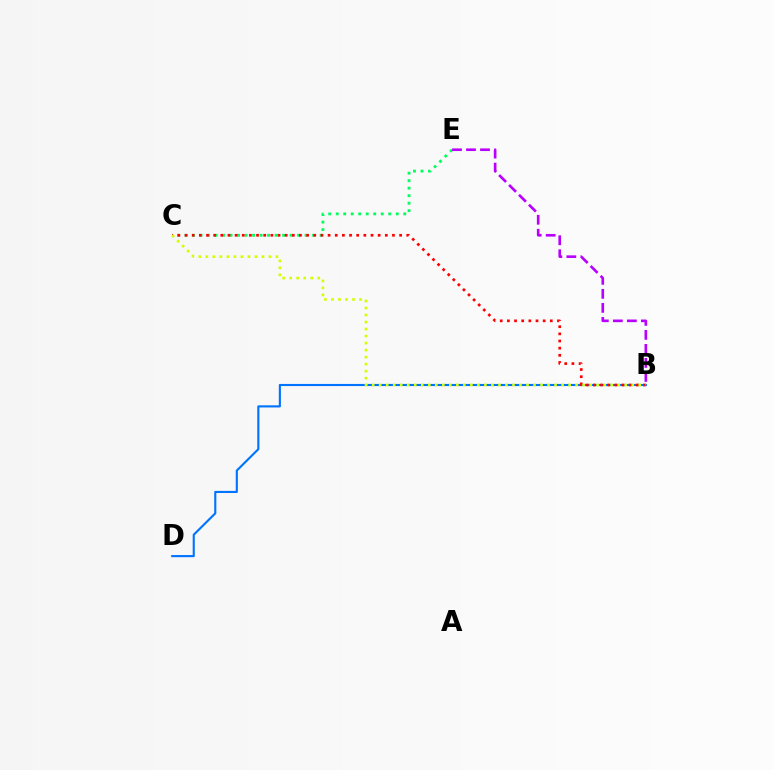{('C', 'E'): [{'color': '#00ff5c', 'line_style': 'dotted', 'thickness': 2.04}], ('B', 'D'): [{'color': '#0074ff', 'line_style': 'solid', 'thickness': 1.53}], ('B', 'C'): [{'color': '#ff0000', 'line_style': 'dotted', 'thickness': 1.94}, {'color': '#d1ff00', 'line_style': 'dotted', 'thickness': 1.91}], ('B', 'E'): [{'color': '#b900ff', 'line_style': 'dashed', 'thickness': 1.9}]}